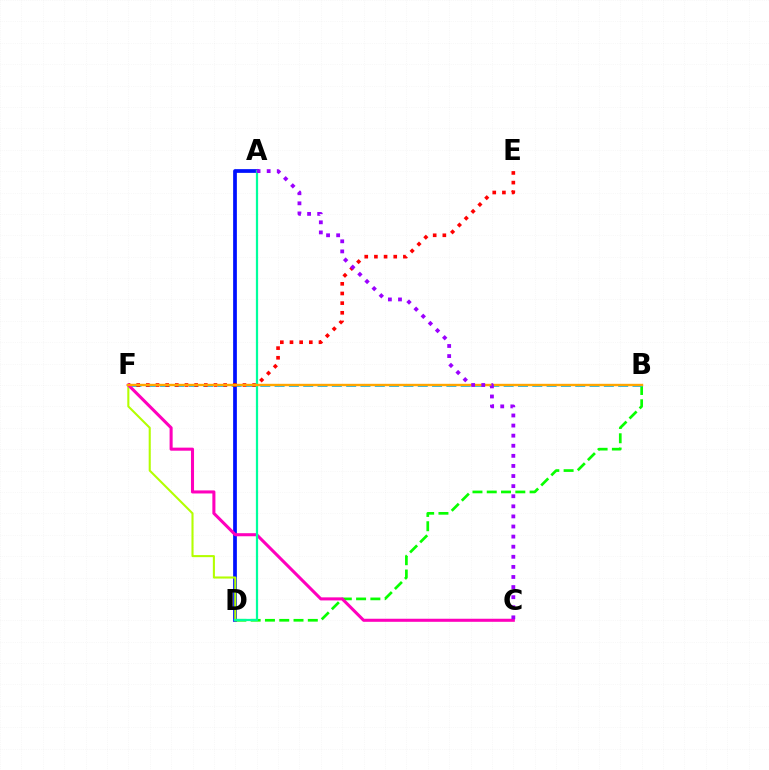{('A', 'D'): [{'color': '#0010ff', 'line_style': 'solid', 'thickness': 2.68}, {'color': '#00ff9d', 'line_style': 'solid', 'thickness': 1.61}], ('B', 'D'): [{'color': '#08ff00', 'line_style': 'dashed', 'thickness': 1.94}], ('B', 'F'): [{'color': '#00b5ff', 'line_style': 'dashed', 'thickness': 1.94}, {'color': '#ffa500', 'line_style': 'solid', 'thickness': 1.73}], ('D', 'F'): [{'color': '#b3ff00', 'line_style': 'solid', 'thickness': 1.5}], ('E', 'F'): [{'color': '#ff0000', 'line_style': 'dotted', 'thickness': 2.62}], ('C', 'F'): [{'color': '#ff00bd', 'line_style': 'solid', 'thickness': 2.2}], ('A', 'C'): [{'color': '#9b00ff', 'line_style': 'dotted', 'thickness': 2.74}]}